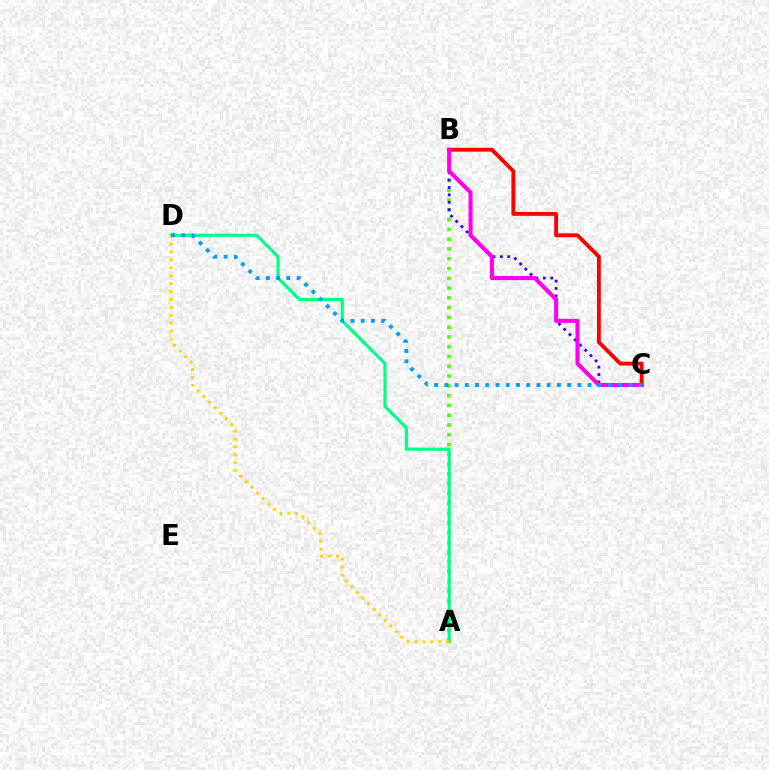{('A', 'B'): [{'color': '#4fff00', 'line_style': 'dotted', 'thickness': 2.66}], ('A', 'D'): [{'color': '#00ff86', 'line_style': 'solid', 'thickness': 2.25}, {'color': '#ffd500', 'line_style': 'dotted', 'thickness': 2.15}], ('B', 'C'): [{'color': '#3700ff', 'line_style': 'dotted', 'thickness': 2.01}, {'color': '#ff0000', 'line_style': 'solid', 'thickness': 2.77}, {'color': '#ff00ed', 'line_style': 'solid', 'thickness': 2.92}], ('C', 'D'): [{'color': '#009eff', 'line_style': 'dotted', 'thickness': 2.78}]}